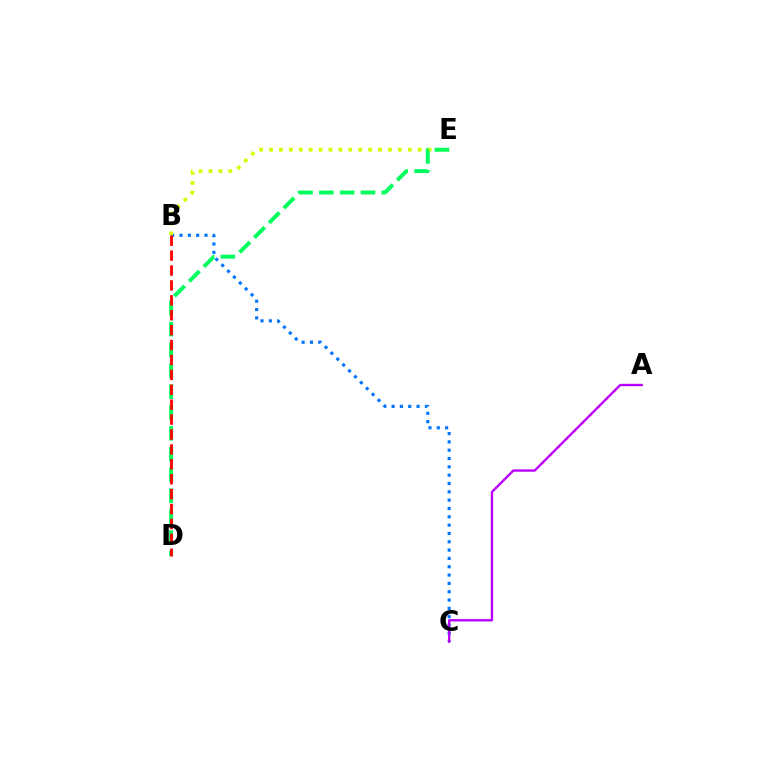{('B', 'C'): [{'color': '#0074ff', 'line_style': 'dotted', 'thickness': 2.26}], ('B', 'E'): [{'color': '#d1ff00', 'line_style': 'dotted', 'thickness': 2.69}], ('A', 'C'): [{'color': '#b900ff', 'line_style': 'solid', 'thickness': 1.7}], ('D', 'E'): [{'color': '#00ff5c', 'line_style': 'dashed', 'thickness': 2.83}], ('B', 'D'): [{'color': '#ff0000', 'line_style': 'dashed', 'thickness': 2.03}]}